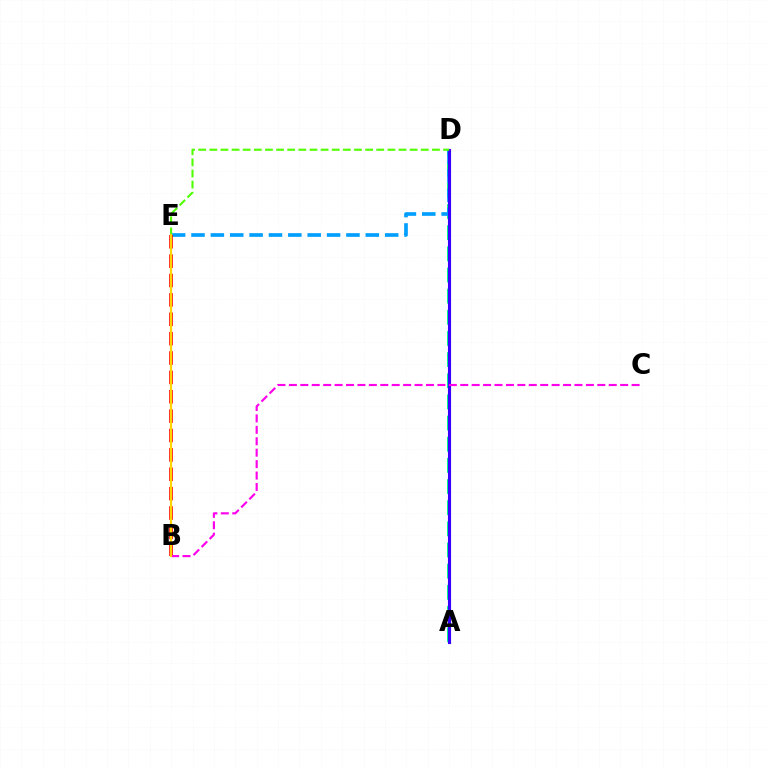{('A', 'D'): [{'color': '#00ff86', 'line_style': 'dashed', 'thickness': 2.87}, {'color': '#3700ff', 'line_style': 'solid', 'thickness': 2.25}], ('D', 'E'): [{'color': '#009eff', 'line_style': 'dashed', 'thickness': 2.63}, {'color': '#4fff00', 'line_style': 'dashed', 'thickness': 1.51}], ('B', 'E'): [{'color': '#ff0000', 'line_style': 'dashed', 'thickness': 2.63}, {'color': '#ffd500', 'line_style': 'solid', 'thickness': 1.57}], ('B', 'C'): [{'color': '#ff00ed', 'line_style': 'dashed', 'thickness': 1.55}]}